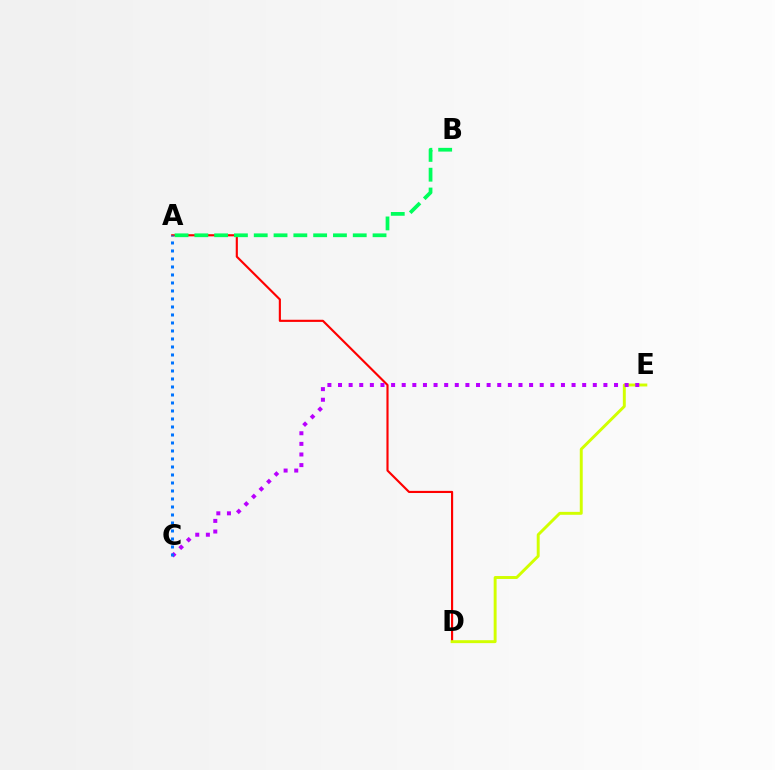{('A', 'D'): [{'color': '#ff0000', 'line_style': 'solid', 'thickness': 1.54}], ('A', 'B'): [{'color': '#00ff5c', 'line_style': 'dashed', 'thickness': 2.69}], ('D', 'E'): [{'color': '#d1ff00', 'line_style': 'solid', 'thickness': 2.11}], ('C', 'E'): [{'color': '#b900ff', 'line_style': 'dotted', 'thickness': 2.88}], ('A', 'C'): [{'color': '#0074ff', 'line_style': 'dotted', 'thickness': 2.17}]}